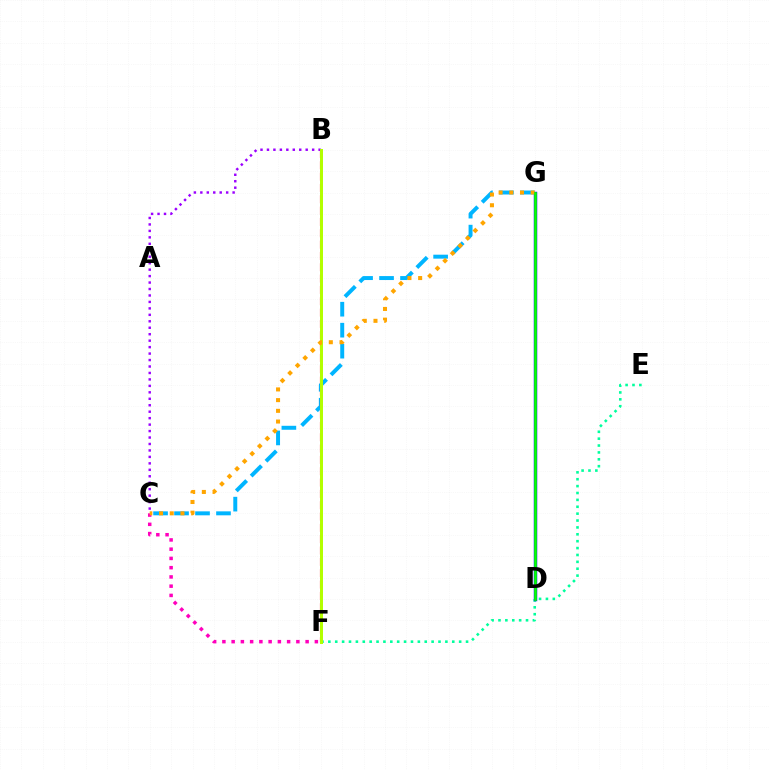{('C', 'G'): [{'color': '#00b5ff', 'line_style': 'dashed', 'thickness': 2.85}, {'color': '#ffa500', 'line_style': 'dotted', 'thickness': 2.91}], ('B', 'C'): [{'color': '#9b00ff', 'line_style': 'dotted', 'thickness': 1.75}], ('C', 'F'): [{'color': '#ff00bd', 'line_style': 'dotted', 'thickness': 2.51}], ('B', 'F'): [{'color': '#ff0000', 'line_style': 'dashed', 'thickness': 1.54}, {'color': '#b3ff00', 'line_style': 'solid', 'thickness': 2.15}], ('E', 'F'): [{'color': '#00ff9d', 'line_style': 'dotted', 'thickness': 1.87}], ('D', 'G'): [{'color': '#0010ff', 'line_style': 'solid', 'thickness': 2.49}, {'color': '#08ff00', 'line_style': 'solid', 'thickness': 1.93}]}